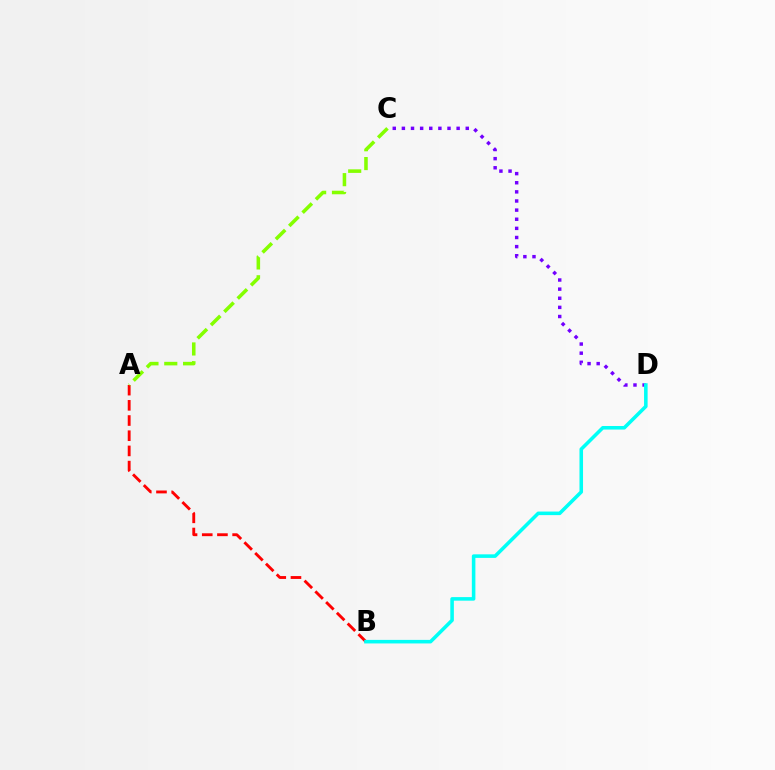{('C', 'D'): [{'color': '#7200ff', 'line_style': 'dotted', 'thickness': 2.48}], ('A', 'B'): [{'color': '#ff0000', 'line_style': 'dashed', 'thickness': 2.06}], ('B', 'D'): [{'color': '#00fff6', 'line_style': 'solid', 'thickness': 2.56}], ('A', 'C'): [{'color': '#84ff00', 'line_style': 'dashed', 'thickness': 2.56}]}